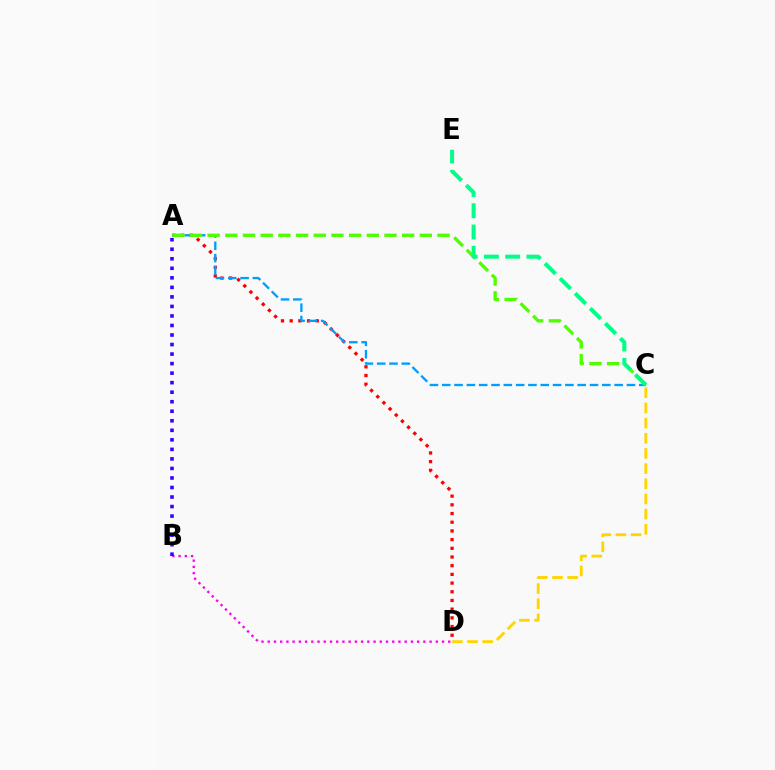{('A', 'D'): [{'color': '#ff0000', 'line_style': 'dotted', 'thickness': 2.36}], ('A', 'C'): [{'color': '#009eff', 'line_style': 'dashed', 'thickness': 1.67}, {'color': '#4fff00', 'line_style': 'dashed', 'thickness': 2.4}], ('B', 'D'): [{'color': '#ff00ed', 'line_style': 'dotted', 'thickness': 1.69}], ('A', 'B'): [{'color': '#3700ff', 'line_style': 'dotted', 'thickness': 2.59}], ('C', 'E'): [{'color': '#00ff86', 'line_style': 'dashed', 'thickness': 2.89}], ('C', 'D'): [{'color': '#ffd500', 'line_style': 'dashed', 'thickness': 2.06}]}